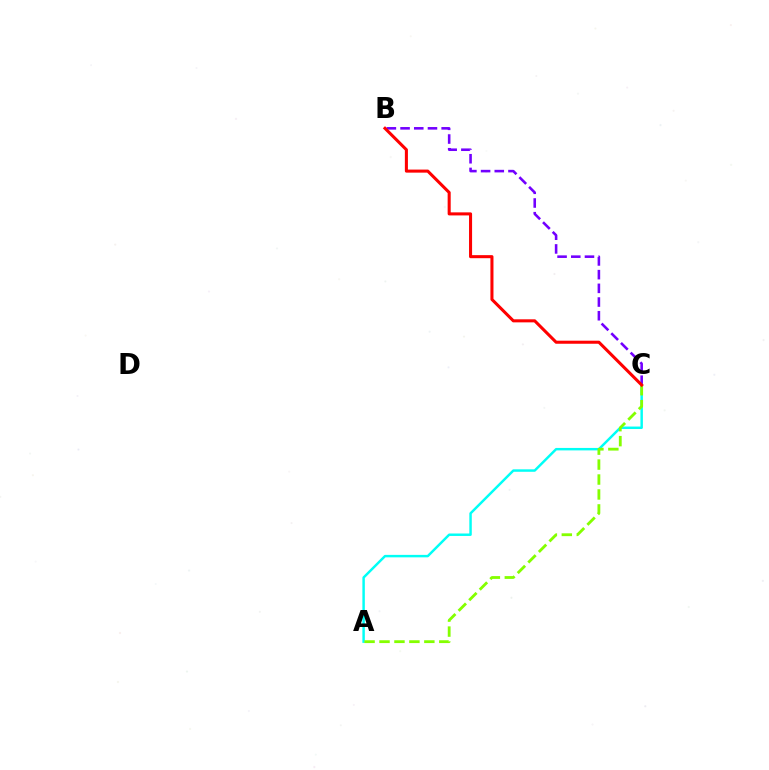{('B', 'C'): [{'color': '#7200ff', 'line_style': 'dashed', 'thickness': 1.86}, {'color': '#ff0000', 'line_style': 'solid', 'thickness': 2.2}], ('A', 'C'): [{'color': '#00fff6', 'line_style': 'solid', 'thickness': 1.77}, {'color': '#84ff00', 'line_style': 'dashed', 'thickness': 2.03}]}